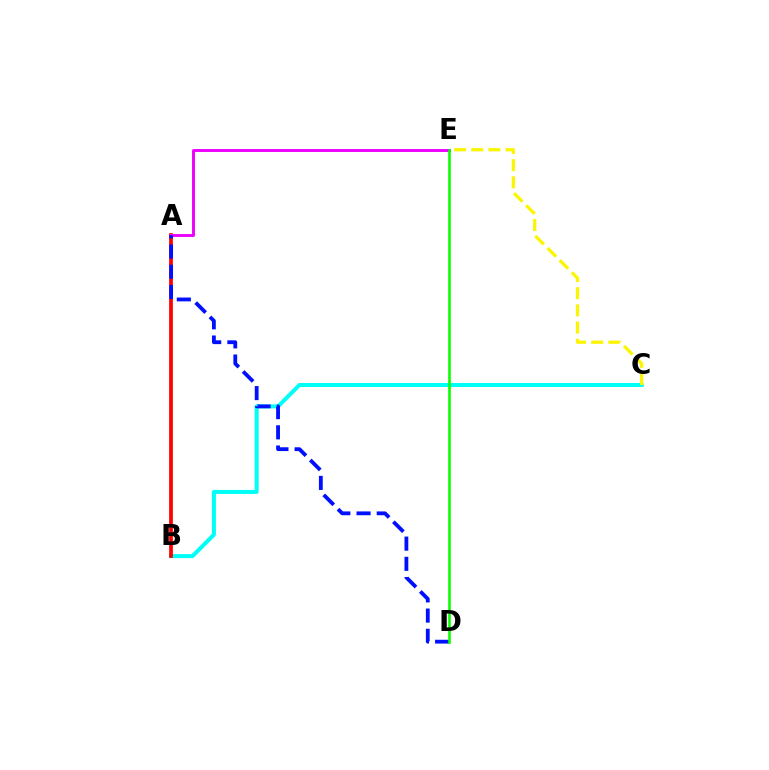{('B', 'C'): [{'color': '#00fff6', 'line_style': 'solid', 'thickness': 2.9}], ('A', 'B'): [{'color': '#ff0000', 'line_style': 'solid', 'thickness': 2.68}], ('A', 'E'): [{'color': '#ee00ff', 'line_style': 'solid', 'thickness': 2.1}], ('A', 'D'): [{'color': '#0010ff', 'line_style': 'dashed', 'thickness': 2.74}], ('C', 'E'): [{'color': '#fcf500', 'line_style': 'dashed', 'thickness': 2.33}], ('D', 'E'): [{'color': '#08ff00', 'line_style': 'solid', 'thickness': 1.89}]}